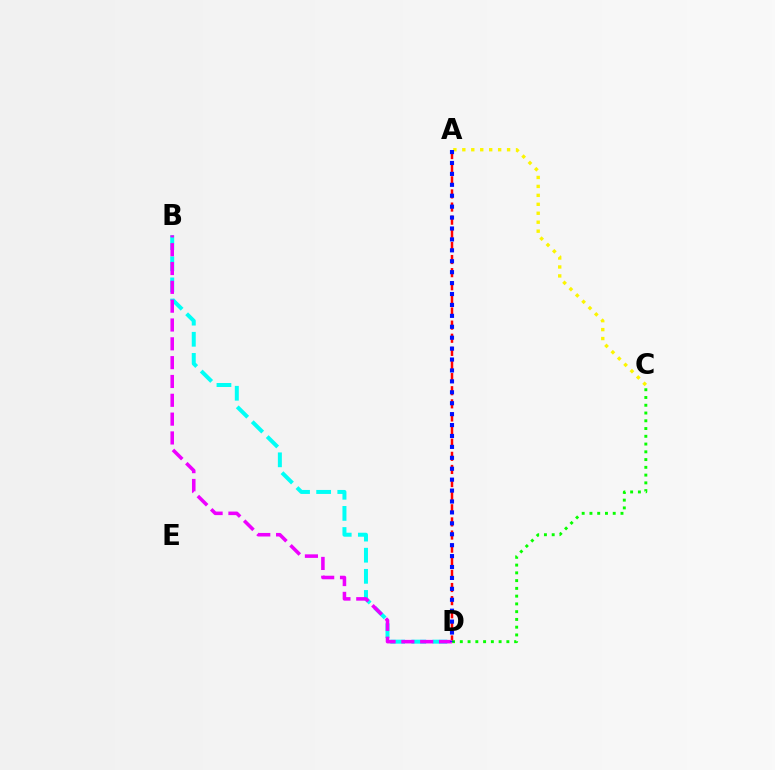{('B', 'D'): [{'color': '#00fff6', 'line_style': 'dashed', 'thickness': 2.87}, {'color': '#ee00ff', 'line_style': 'dashed', 'thickness': 2.56}], ('A', 'D'): [{'color': '#ff0000', 'line_style': 'dashed', 'thickness': 1.78}, {'color': '#0010ff', 'line_style': 'dotted', 'thickness': 2.97}], ('C', 'D'): [{'color': '#08ff00', 'line_style': 'dotted', 'thickness': 2.11}], ('A', 'C'): [{'color': '#fcf500', 'line_style': 'dotted', 'thickness': 2.43}]}